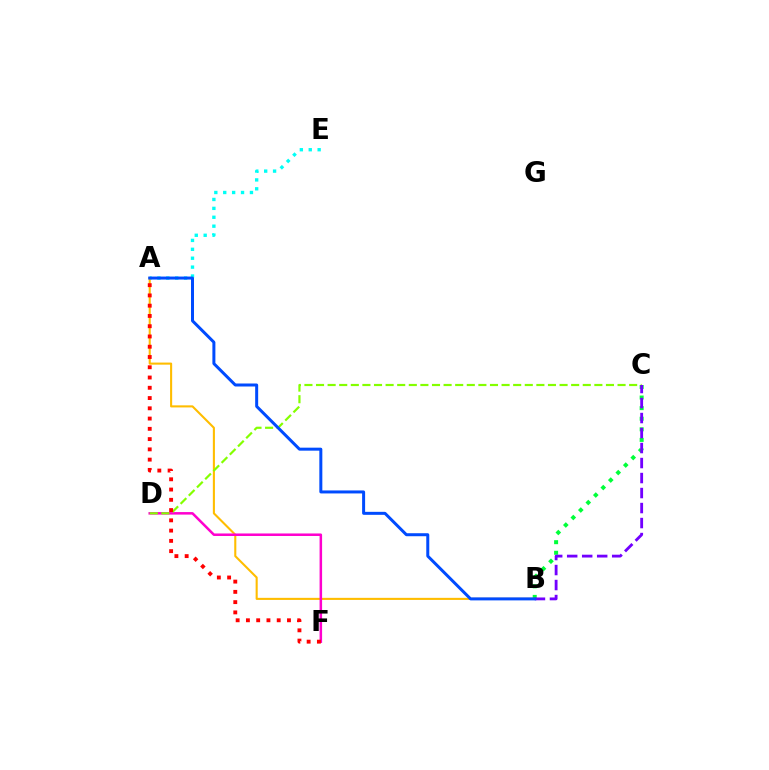{('A', 'E'): [{'color': '#00fff6', 'line_style': 'dotted', 'thickness': 2.42}], ('B', 'C'): [{'color': '#00ff39', 'line_style': 'dotted', 'thickness': 2.88}, {'color': '#7200ff', 'line_style': 'dashed', 'thickness': 2.04}], ('A', 'B'): [{'color': '#ffbd00', 'line_style': 'solid', 'thickness': 1.51}, {'color': '#004bff', 'line_style': 'solid', 'thickness': 2.16}], ('D', 'F'): [{'color': '#ff00cf', 'line_style': 'solid', 'thickness': 1.81}], ('C', 'D'): [{'color': '#84ff00', 'line_style': 'dashed', 'thickness': 1.58}], ('A', 'F'): [{'color': '#ff0000', 'line_style': 'dotted', 'thickness': 2.79}]}